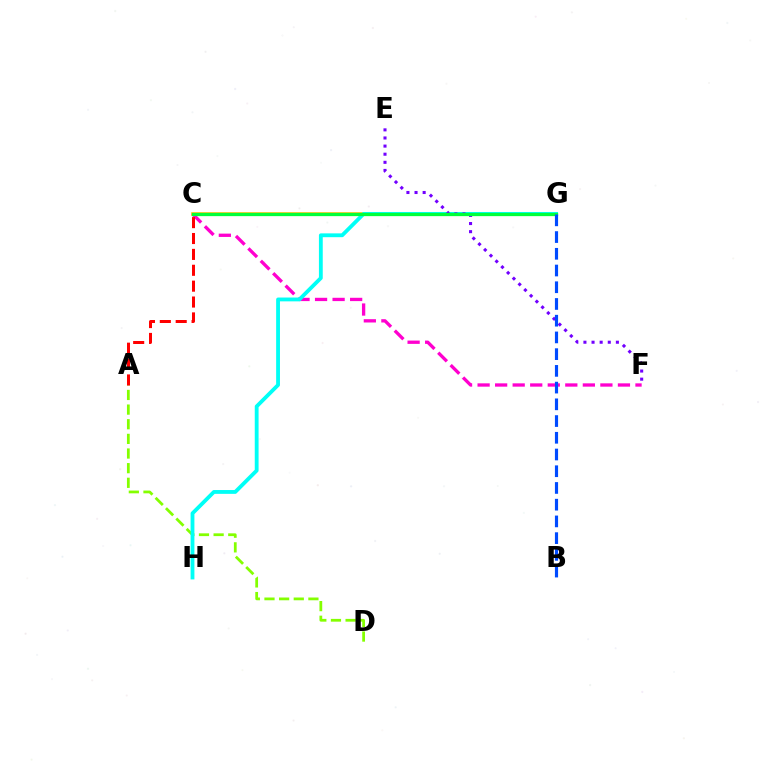{('C', 'F'): [{'color': '#ff00cf', 'line_style': 'dashed', 'thickness': 2.38}], ('A', 'D'): [{'color': '#84ff00', 'line_style': 'dashed', 'thickness': 1.99}], ('C', 'G'): [{'color': '#ffbd00', 'line_style': 'solid', 'thickness': 2.55}, {'color': '#00ff39', 'line_style': 'solid', 'thickness': 2.35}], ('G', 'H'): [{'color': '#00fff6', 'line_style': 'solid', 'thickness': 2.75}], ('E', 'F'): [{'color': '#7200ff', 'line_style': 'dotted', 'thickness': 2.2}], ('B', 'G'): [{'color': '#004bff', 'line_style': 'dashed', 'thickness': 2.27}], ('A', 'C'): [{'color': '#ff0000', 'line_style': 'dashed', 'thickness': 2.16}]}